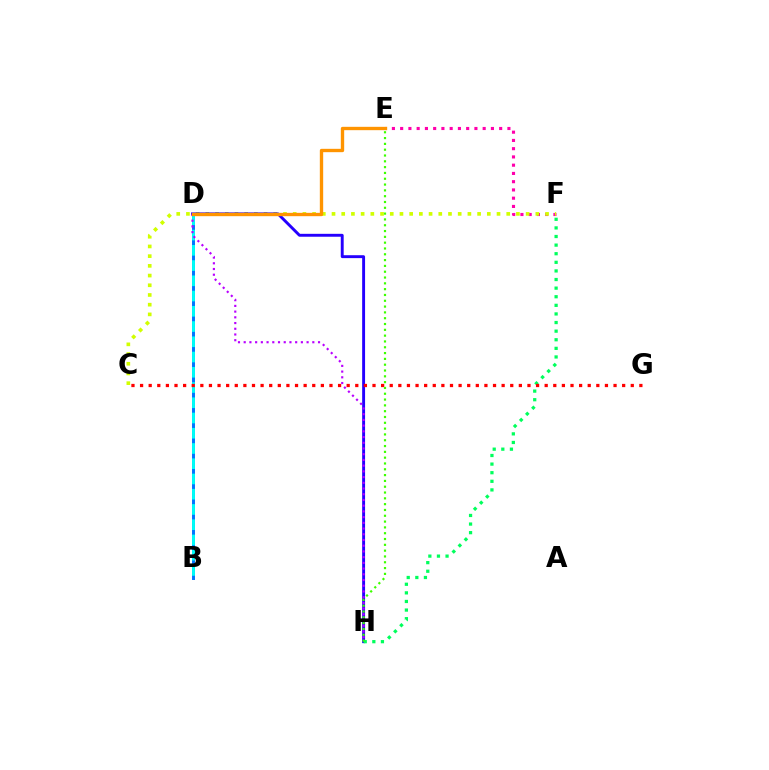{('E', 'F'): [{'color': '#ff00ac', 'line_style': 'dotted', 'thickness': 2.24}], ('C', 'F'): [{'color': '#d1ff00', 'line_style': 'dotted', 'thickness': 2.64}], ('B', 'D'): [{'color': '#0074ff', 'line_style': 'solid', 'thickness': 2.13}, {'color': '#00fff6', 'line_style': 'dashed', 'thickness': 2.07}], ('D', 'H'): [{'color': '#2500ff', 'line_style': 'solid', 'thickness': 2.1}, {'color': '#b900ff', 'line_style': 'dotted', 'thickness': 1.55}], ('F', 'H'): [{'color': '#00ff5c', 'line_style': 'dotted', 'thickness': 2.34}], ('E', 'H'): [{'color': '#3dff00', 'line_style': 'dotted', 'thickness': 1.58}], ('C', 'G'): [{'color': '#ff0000', 'line_style': 'dotted', 'thickness': 2.34}], ('D', 'E'): [{'color': '#ff9400', 'line_style': 'solid', 'thickness': 2.41}]}